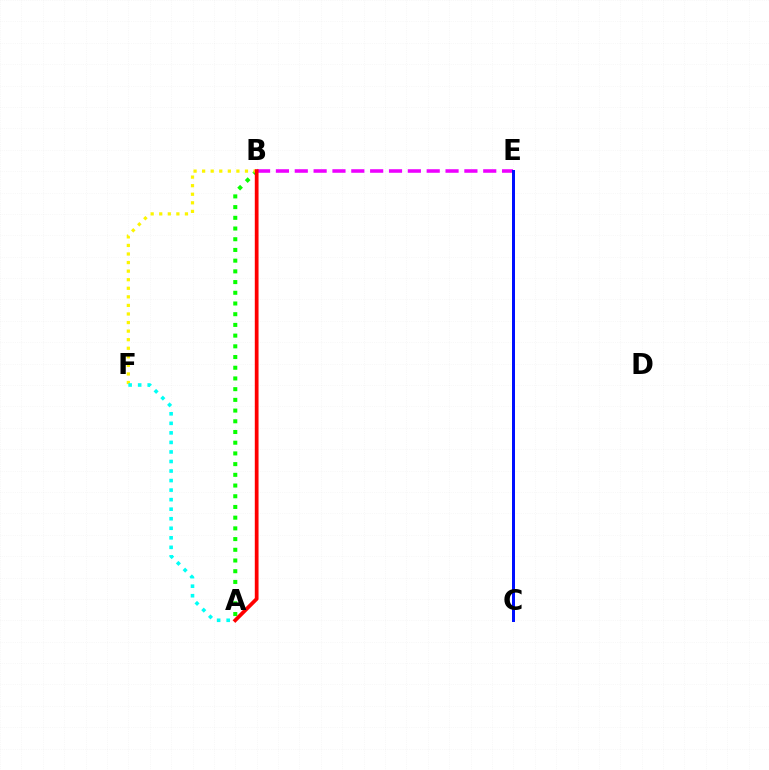{('B', 'E'): [{'color': '#ee00ff', 'line_style': 'dashed', 'thickness': 2.56}], ('A', 'B'): [{'color': '#08ff00', 'line_style': 'dotted', 'thickness': 2.91}, {'color': '#ff0000', 'line_style': 'solid', 'thickness': 2.7}], ('C', 'E'): [{'color': '#0010ff', 'line_style': 'solid', 'thickness': 2.16}], ('B', 'F'): [{'color': '#fcf500', 'line_style': 'dotted', 'thickness': 2.33}], ('A', 'F'): [{'color': '#00fff6', 'line_style': 'dotted', 'thickness': 2.59}]}